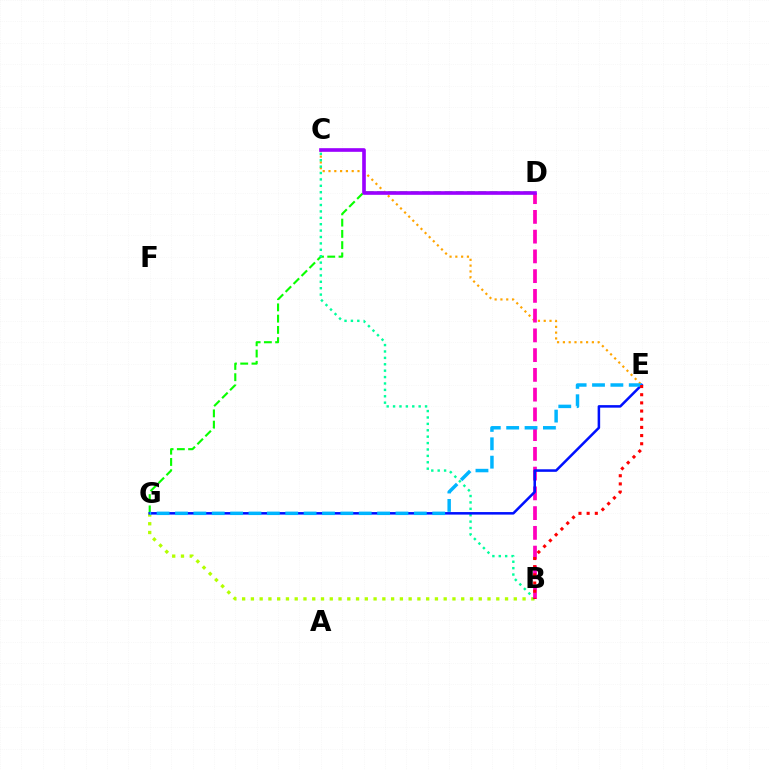{('D', 'G'): [{'color': '#08ff00', 'line_style': 'dashed', 'thickness': 1.53}], ('B', 'G'): [{'color': '#b3ff00', 'line_style': 'dotted', 'thickness': 2.38}], ('C', 'E'): [{'color': '#ffa500', 'line_style': 'dotted', 'thickness': 1.57}], ('B', 'C'): [{'color': '#00ff9d', 'line_style': 'dotted', 'thickness': 1.74}], ('B', 'D'): [{'color': '#ff00bd', 'line_style': 'dashed', 'thickness': 2.68}], ('C', 'D'): [{'color': '#9b00ff', 'line_style': 'solid', 'thickness': 2.62}], ('E', 'G'): [{'color': '#0010ff', 'line_style': 'solid', 'thickness': 1.82}, {'color': '#00b5ff', 'line_style': 'dashed', 'thickness': 2.5}], ('B', 'E'): [{'color': '#ff0000', 'line_style': 'dotted', 'thickness': 2.22}]}